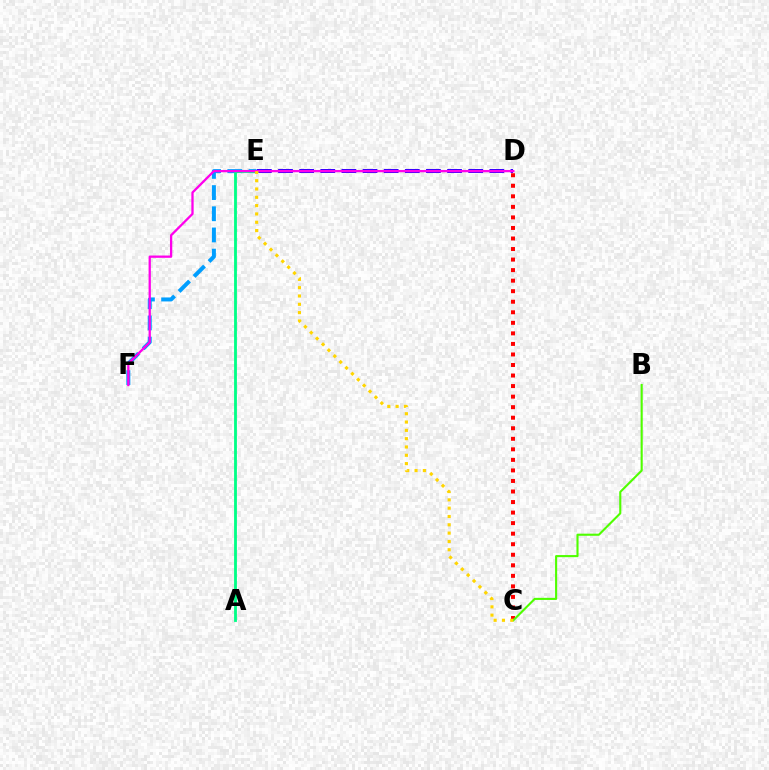{('D', 'E'): [{'color': '#3700ff', 'line_style': 'dashed', 'thickness': 2.87}], ('C', 'D'): [{'color': '#ff0000', 'line_style': 'dotted', 'thickness': 2.86}], ('E', 'F'): [{'color': '#009eff', 'line_style': 'dashed', 'thickness': 2.88}], ('A', 'E'): [{'color': '#00ff86', 'line_style': 'solid', 'thickness': 2.03}], ('B', 'C'): [{'color': '#4fff00', 'line_style': 'solid', 'thickness': 1.52}], ('D', 'F'): [{'color': '#ff00ed', 'line_style': 'solid', 'thickness': 1.65}], ('C', 'E'): [{'color': '#ffd500', 'line_style': 'dotted', 'thickness': 2.26}]}